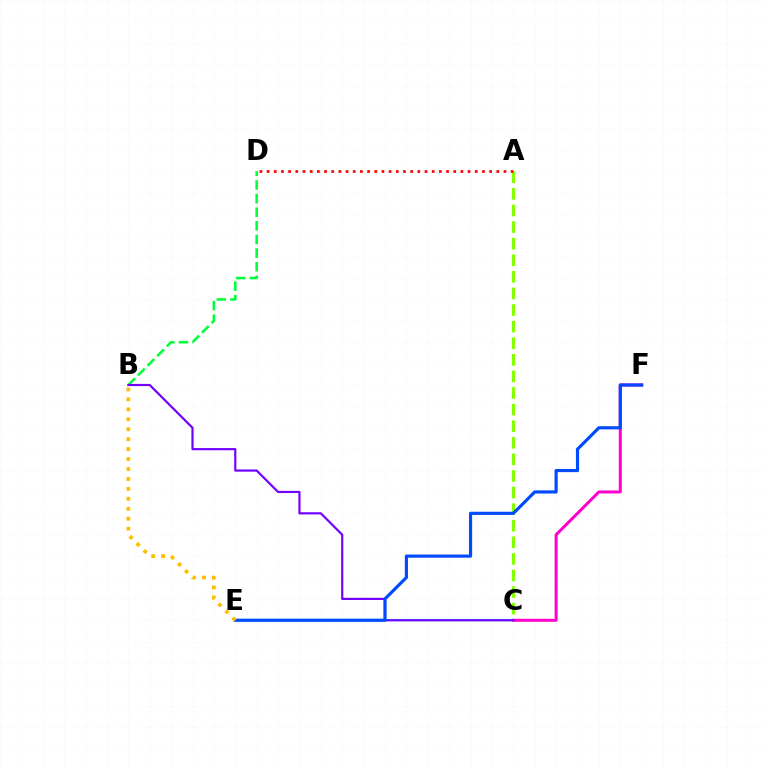{('A', 'C'): [{'color': '#84ff00', 'line_style': 'dashed', 'thickness': 2.25}], ('C', 'E'): [{'color': '#00fff6', 'line_style': 'solid', 'thickness': 1.56}], ('C', 'F'): [{'color': '#ff00cf', 'line_style': 'solid', 'thickness': 2.18}], ('B', 'D'): [{'color': '#00ff39', 'line_style': 'dashed', 'thickness': 1.85}], ('B', 'C'): [{'color': '#7200ff', 'line_style': 'solid', 'thickness': 1.58}], ('E', 'F'): [{'color': '#004bff', 'line_style': 'solid', 'thickness': 2.28}], ('A', 'D'): [{'color': '#ff0000', 'line_style': 'dotted', 'thickness': 1.95}], ('B', 'E'): [{'color': '#ffbd00', 'line_style': 'dotted', 'thickness': 2.7}]}